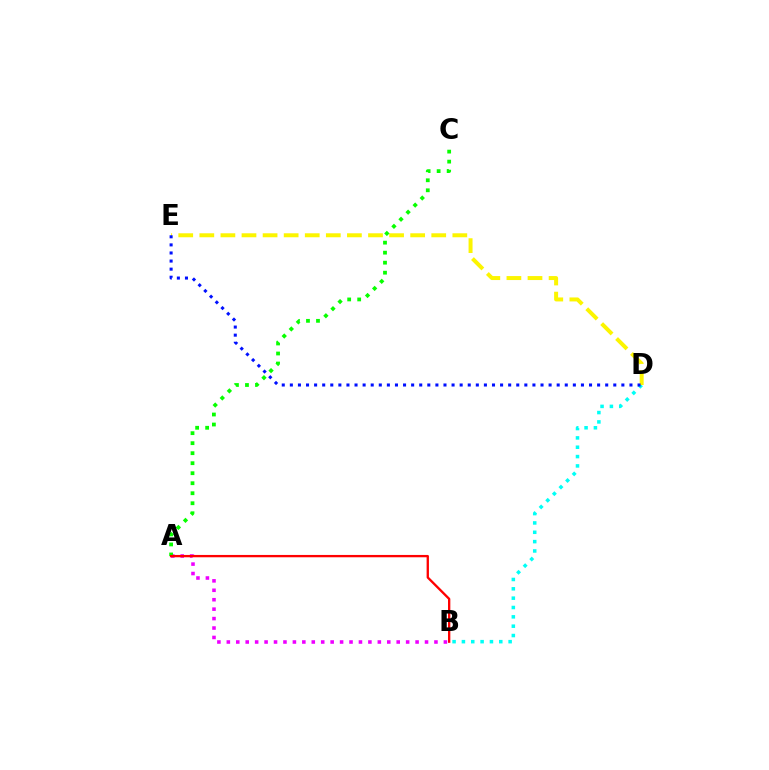{('B', 'D'): [{'color': '#00fff6', 'line_style': 'dotted', 'thickness': 2.54}], ('D', 'E'): [{'color': '#fcf500', 'line_style': 'dashed', 'thickness': 2.86}, {'color': '#0010ff', 'line_style': 'dotted', 'thickness': 2.2}], ('A', 'B'): [{'color': '#ee00ff', 'line_style': 'dotted', 'thickness': 2.56}, {'color': '#ff0000', 'line_style': 'solid', 'thickness': 1.68}], ('A', 'C'): [{'color': '#08ff00', 'line_style': 'dotted', 'thickness': 2.72}]}